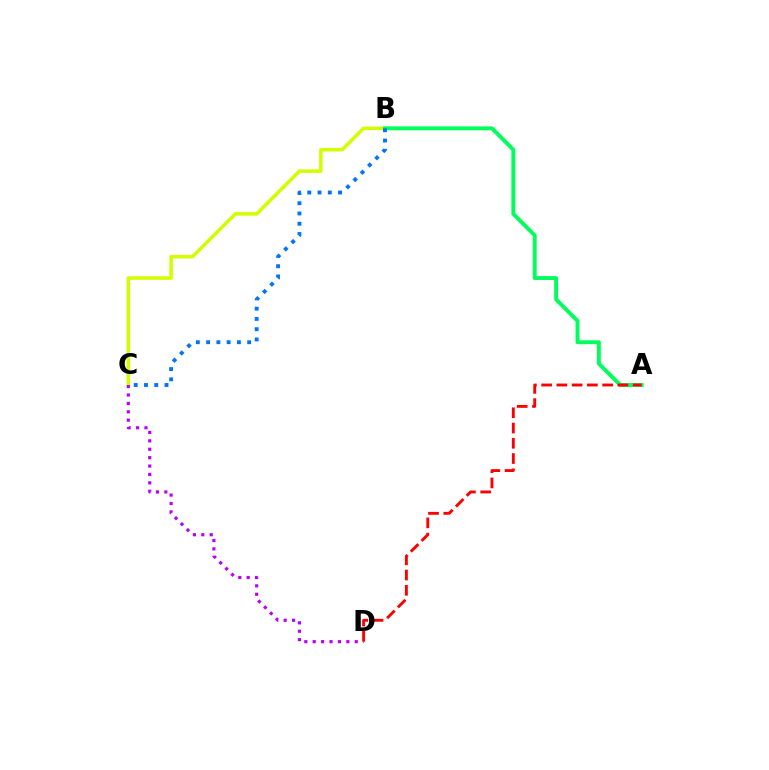{('B', 'C'): [{'color': '#d1ff00', 'line_style': 'solid', 'thickness': 2.54}, {'color': '#0074ff', 'line_style': 'dotted', 'thickness': 2.79}], ('C', 'D'): [{'color': '#b900ff', 'line_style': 'dotted', 'thickness': 2.28}], ('A', 'B'): [{'color': '#00ff5c', 'line_style': 'solid', 'thickness': 2.81}], ('A', 'D'): [{'color': '#ff0000', 'line_style': 'dashed', 'thickness': 2.07}]}